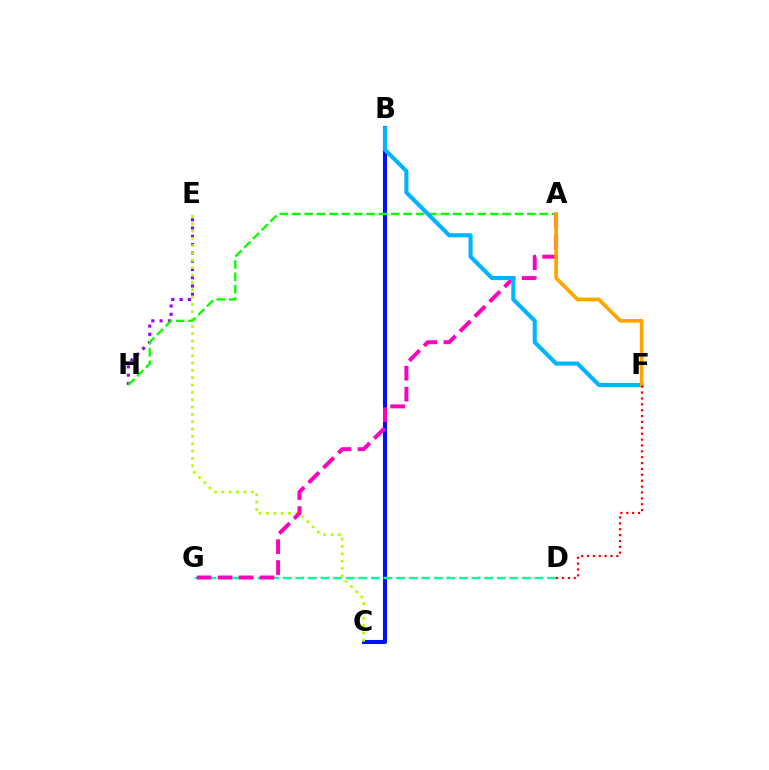{('B', 'C'): [{'color': '#0010ff', 'line_style': 'solid', 'thickness': 2.93}], ('E', 'H'): [{'color': '#9b00ff', 'line_style': 'dotted', 'thickness': 2.25}], ('D', 'G'): [{'color': '#00ff9d', 'line_style': 'dashed', 'thickness': 1.71}], ('C', 'E'): [{'color': '#b3ff00', 'line_style': 'dotted', 'thickness': 1.99}], ('A', 'H'): [{'color': '#08ff00', 'line_style': 'dashed', 'thickness': 1.68}], ('A', 'G'): [{'color': '#ff00bd', 'line_style': 'dashed', 'thickness': 2.85}], ('B', 'F'): [{'color': '#00b5ff', 'line_style': 'solid', 'thickness': 2.95}], ('A', 'F'): [{'color': '#ffa500', 'line_style': 'solid', 'thickness': 2.68}], ('D', 'F'): [{'color': '#ff0000', 'line_style': 'dotted', 'thickness': 1.6}]}